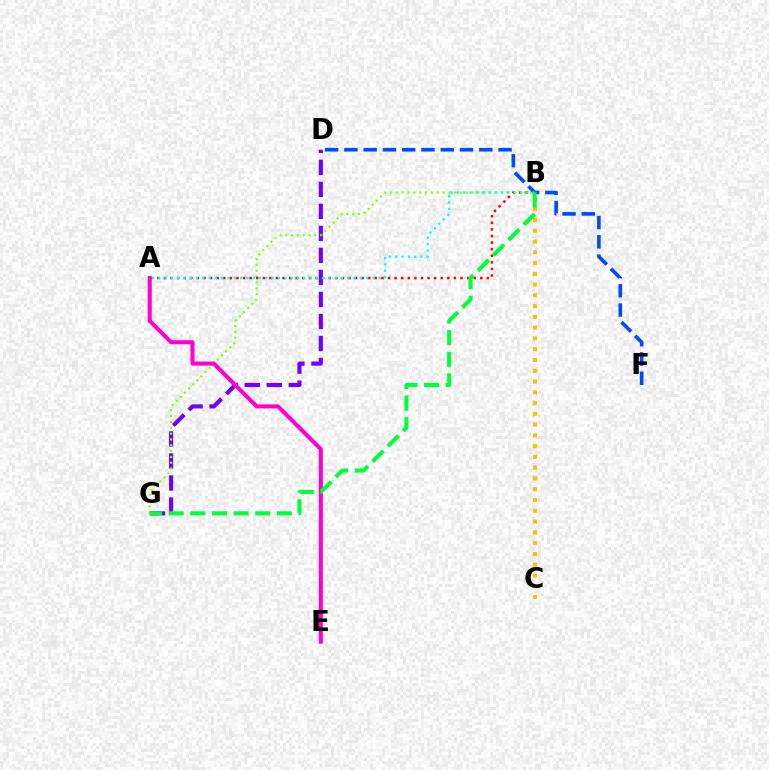{('D', 'G'): [{'color': '#7200ff', 'line_style': 'dashed', 'thickness': 2.99}], ('B', 'G'): [{'color': '#84ff00', 'line_style': 'dotted', 'thickness': 1.58}, {'color': '#00ff39', 'line_style': 'dashed', 'thickness': 2.94}], ('A', 'B'): [{'color': '#ff0000', 'line_style': 'dotted', 'thickness': 1.79}, {'color': '#00fff6', 'line_style': 'dotted', 'thickness': 1.71}], ('A', 'E'): [{'color': '#ff00cf', 'line_style': 'solid', 'thickness': 2.92}], ('B', 'C'): [{'color': '#ffbd00', 'line_style': 'dotted', 'thickness': 2.93}], ('D', 'F'): [{'color': '#004bff', 'line_style': 'dashed', 'thickness': 2.62}]}